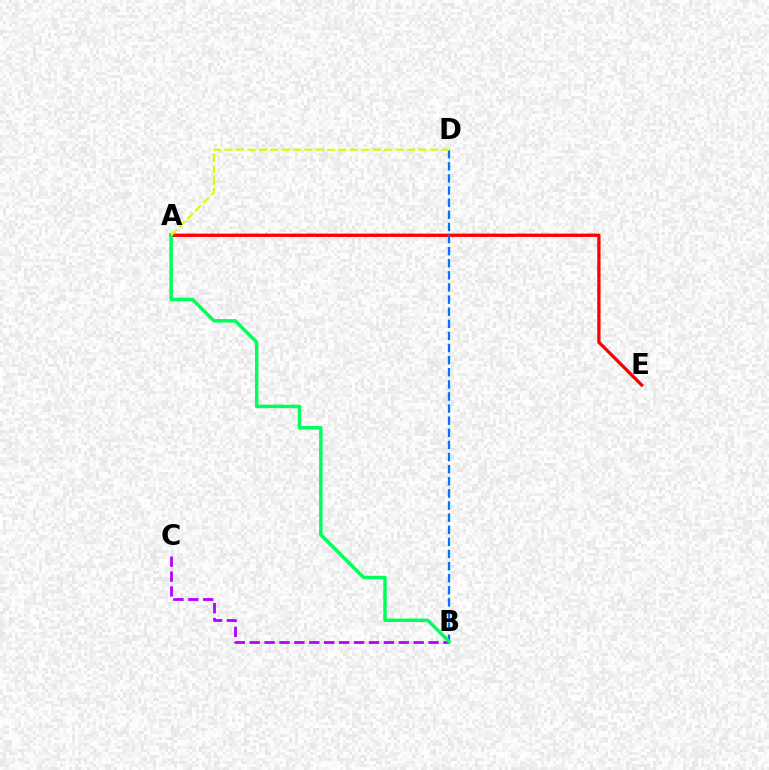{('A', 'E'): [{'color': '#ff0000', 'line_style': 'solid', 'thickness': 2.38}], ('B', 'C'): [{'color': '#b900ff', 'line_style': 'dashed', 'thickness': 2.03}], ('B', 'D'): [{'color': '#0074ff', 'line_style': 'dashed', 'thickness': 1.65}], ('A', 'B'): [{'color': '#00ff5c', 'line_style': 'solid', 'thickness': 2.5}], ('A', 'D'): [{'color': '#d1ff00', 'line_style': 'dashed', 'thickness': 1.55}]}